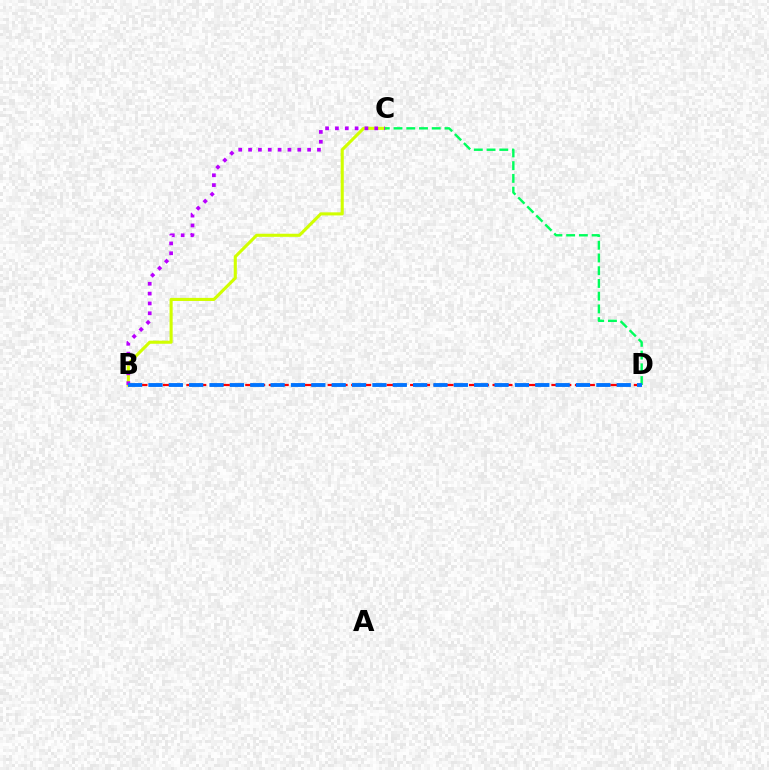{('B', 'C'): [{'color': '#d1ff00', 'line_style': 'solid', 'thickness': 2.22}, {'color': '#b900ff', 'line_style': 'dotted', 'thickness': 2.67}], ('C', 'D'): [{'color': '#00ff5c', 'line_style': 'dashed', 'thickness': 1.73}], ('B', 'D'): [{'color': '#ff0000', 'line_style': 'dashed', 'thickness': 1.6}, {'color': '#0074ff', 'line_style': 'dashed', 'thickness': 2.77}]}